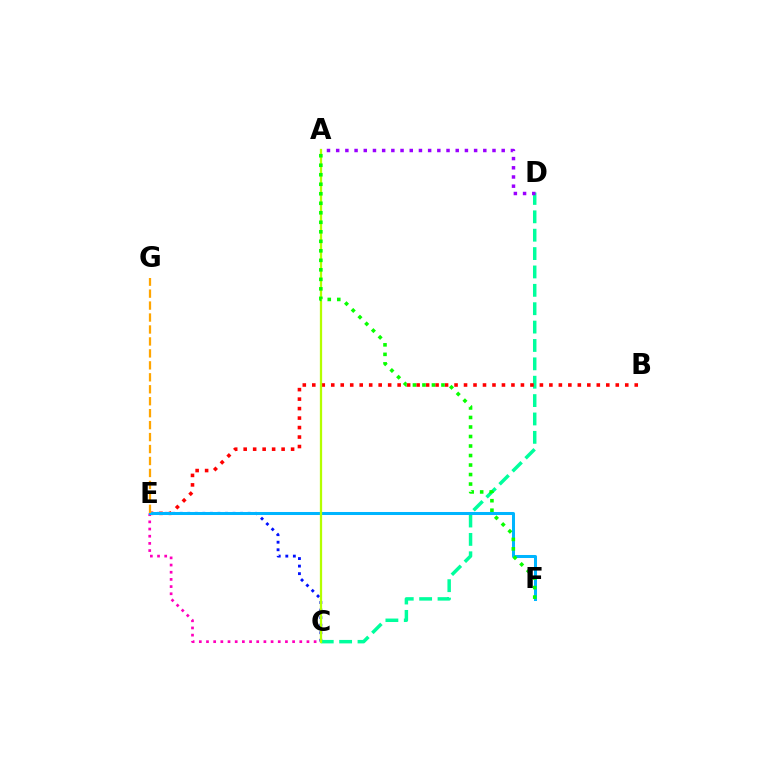{('C', 'E'): [{'color': '#0010ff', 'line_style': 'dotted', 'thickness': 2.05}, {'color': '#ff00bd', 'line_style': 'dotted', 'thickness': 1.95}], ('C', 'D'): [{'color': '#00ff9d', 'line_style': 'dashed', 'thickness': 2.5}], ('B', 'E'): [{'color': '#ff0000', 'line_style': 'dotted', 'thickness': 2.58}], ('A', 'D'): [{'color': '#9b00ff', 'line_style': 'dotted', 'thickness': 2.5}], ('E', 'F'): [{'color': '#00b5ff', 'line_style': 'solid', 'thickness': 2.17}], ('A', 'C'): [{'color': '#b3ff00', 'line_style': 'solid', 'thickness': 1.63}], ('A', 'F'): [{'color': '#08ff00', 'line_style': 'dotted', 'thickness': 2.58}], ('E', 'G'): [{'color': '#ffa500', 'line_style': 'dashed', 'thickness': 1.62}]}